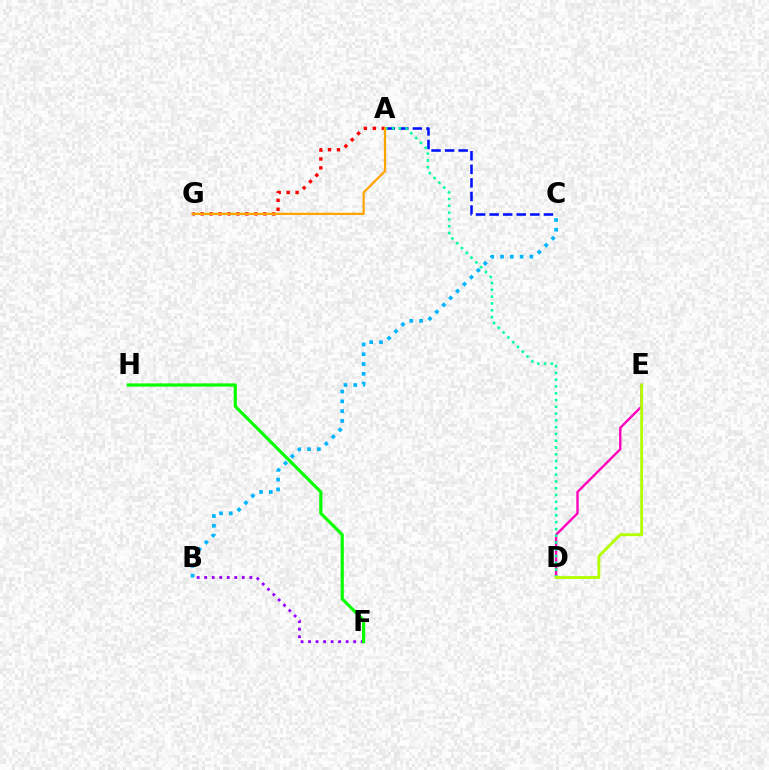{('A', 'C'): [{'color': '#0010ff', 'line_style': 'dashed', 'thickness': 1.84}], ('D', 'E'): [{'color': '#ff00bd', 'line_style': 'solid', 'thickness': 1.7}, {'color': '#b3ff00', 'line_style': 'solid', 'thickness': 2.06}], ('A', 'G'): [{'color': '#ff0000', 'line_style': 'dotted', 'thickness': 2.43}, {'color': '#ffa500', 'line_style': 'solid', 'thickness': 1.62}], ('A', 'D'): [{'color': '#00ff9d', 'line_style': 'dotted', 'thickness': 1.84}], ('B', 'C'): [{'color': '#00b5ff', 'line_style': 'dotted', 'thickness': 2.66}], ('B', 'F'): [{'color': '#9b00ff', 'line_style': 'dotted', 'thickness': 2.04}], ('F', 'H'): [{'color': '#08ff00', 'line_style': 'solid', 'thickness': 2.3}]}